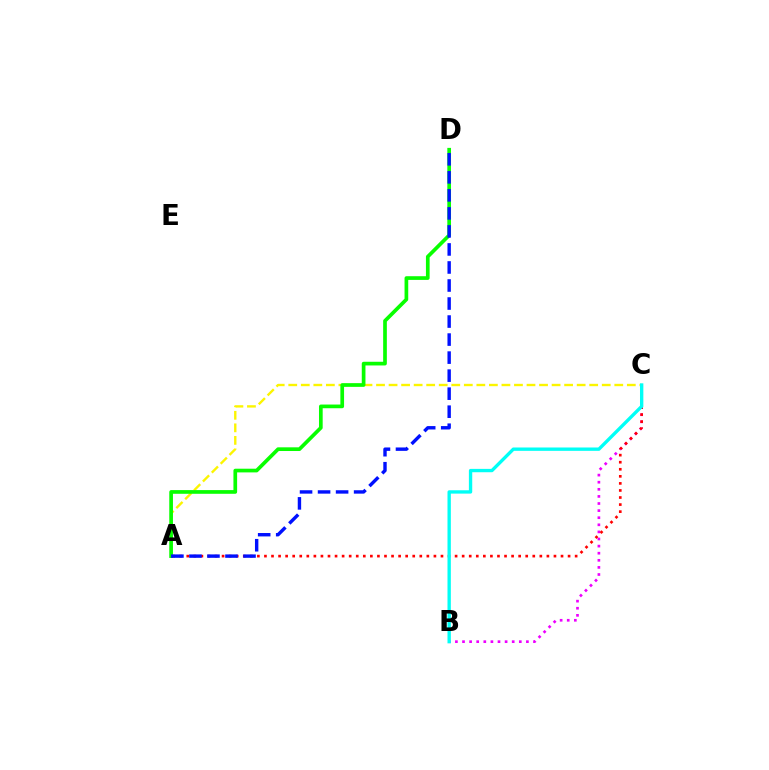{('B', 'C'): [{'color': '#ee00ff', 'line_style': 'dotted', 'thickness': 1.93}, {'color': '#00fff6', 'line_style': 'solid', 'thickness': 2.41}], ('A', 'C'): [{'color': '#fcf500', 'line_style': 'dashed', 'thickness': 1.7}, {'color': '#ff0000', 'line_style': 'dotted', 'thickness': 1.92}], ('A', 'D'): [{'color': '#08ff00', 'line_style': 'solid', 'thickness': 2.66}, {'color': '#0010ff', 'line_style': 'dashed', 'thickness': 2.45}]}